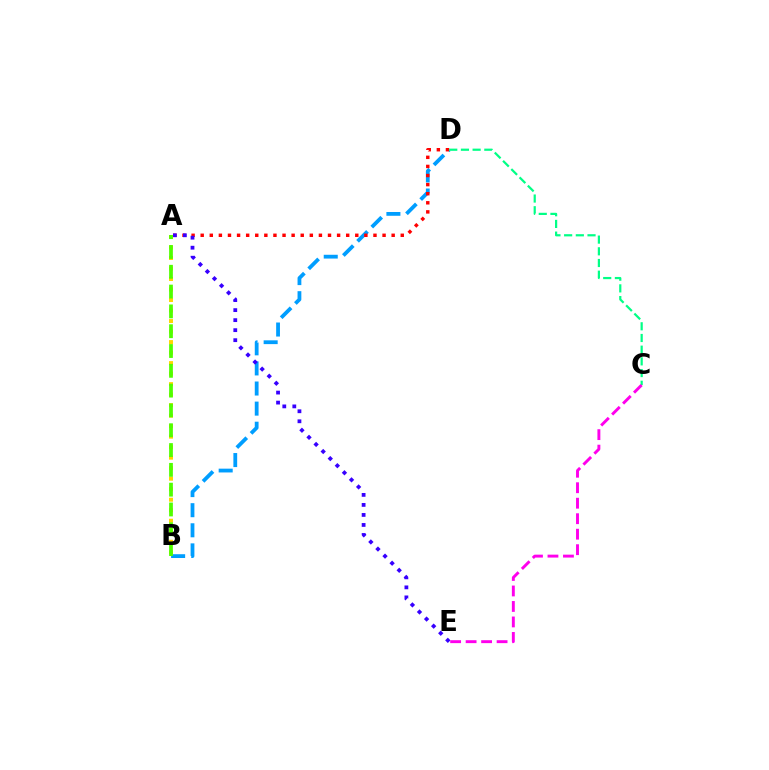{('B', 'D'): [{'color': '#009eff', 'line_style': 'dashed', 'thickness': 2.73}], ('A', 'B'): [{'color': '#ffd500', 'line_style': 'dotted', 'thickness': 2.86}, {'color': '#4fff00', 'line_style': 'dashed', 'thickness': 2.69}], ('A', 'D'): [{'color': '#ff0000', 'line_style': 'dotted', 'thickness': 2.47}], ('A', 'E'): [{'color': '#3700ff', 'line_style': 'dotted', 'thickness': 2.72}], ('C', 'D'): [{'color': '#00ff86', 'line_style': 'dashed', 'thickness': 1.59}], ('C', 'E'): [{'color': '#ff00ed', 'line_style': 'dashed', 'thickness': 2.1}]}